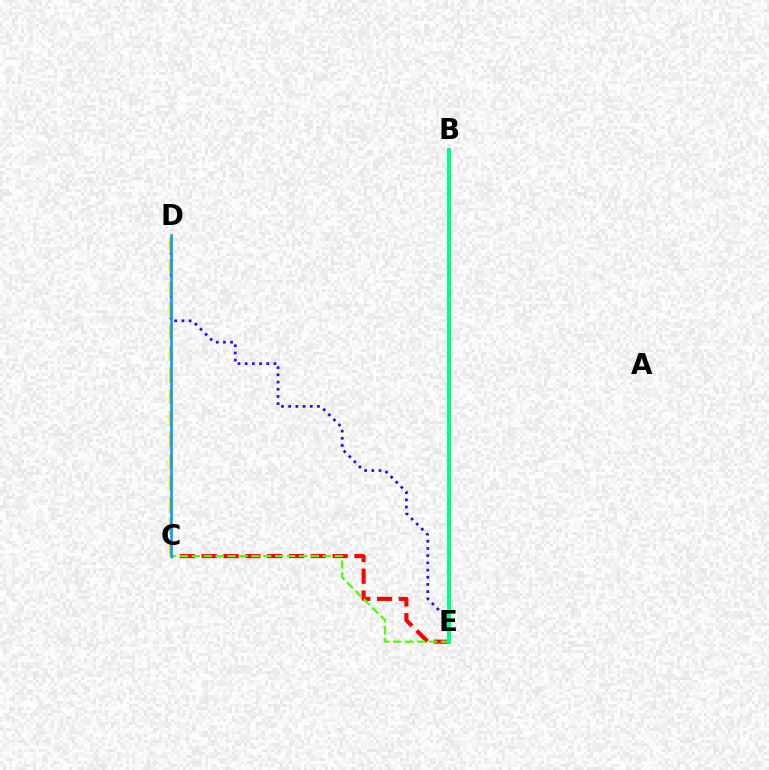{('D', 'E'): [{'color': '#3700ff', 'line_style': 'dotted', 'thickness': 1.95}], ('B', 'E'): [{'color': '#ff00ed', 'line_style': 'dashed', 'thickness': 1.85}, {'color': '#00ff86', 'line_style': 'solid', 'thickness': 2.84}], ('C', 'E'): [{'color': '#ff0000', 'line_style': 'dashed', 'thickness': 2.96}, {'color': '#4fff00', 'line_style': 'dashed', 'thickness': 1.62}], ('C', 'D'): [{'color': '#ffd500', 'line_style': 'dashed', 'thickness': 2.94}, {'color': '#009eff', 'line_style': 'solid', 'thickness': 1.85}]}